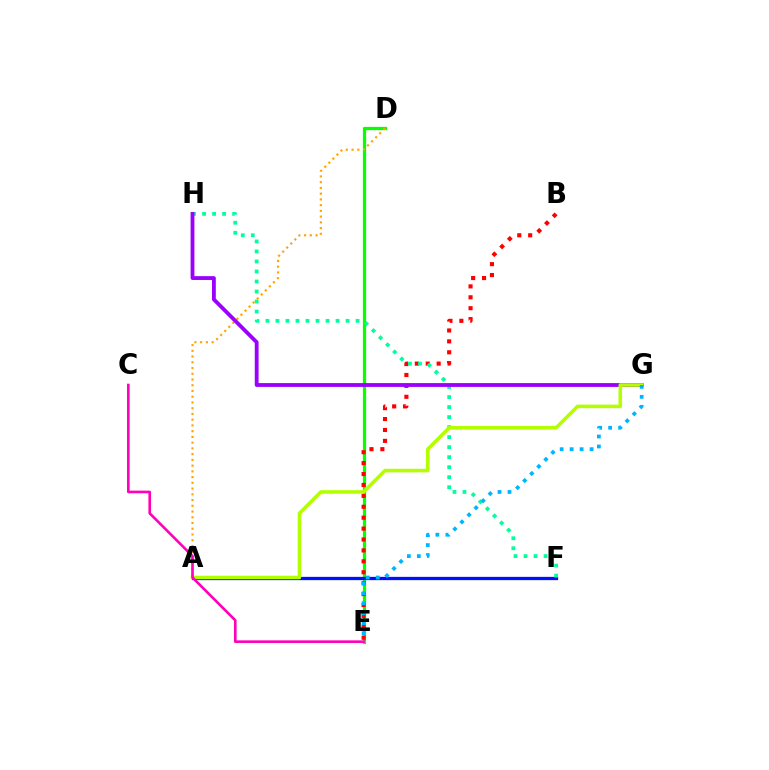{('D', 'E'): [{'color': '#08ff00', 'line_style': 'solid', 'thickness': 2.35}], ('A', 'D'): [{'color': '#ffa500', 'line_style': 'dotted', 'thickness': 1.56}], ('B', 'E'): [{'color': '#ff0000', 'line_style': 'dotted', 'thickness': 2.96}], ('A', 'F'): [{'color': '#0010ff', 'line_style': 'solid', 'thickness': 2.36}], ('F', 'H'): [{'color': '#00ff9d', 'line_style': 'dotted', 'thickness': 2.72}], ('G', 'H'): [{'color': '#9b00ff', 'line_style': 'solid', 'thickness': 2.75}], ('A', 'G'): [{'color': '#b3ff00', 'line_style': 'solid', 'thickness': 2.56}], ('C', 'E'): [{'color': '#ff00bd', 'line_style': 'solid', 'thickness': 1.89}], ('E', 'G'): [{'color': '#00b5ff', 'line_style': 'dotted', 'thickness': 2.71}]}